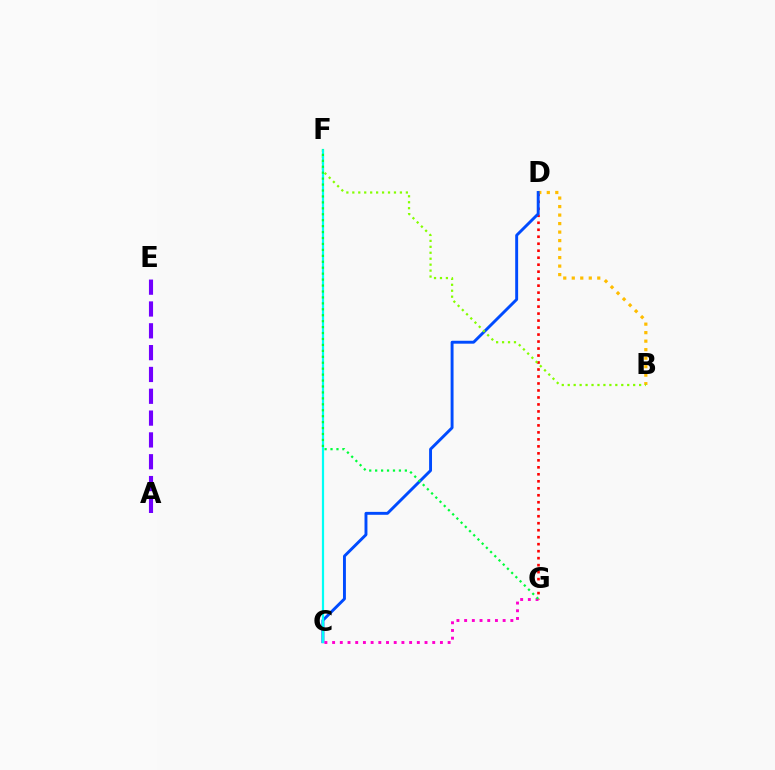{('D', 'G'): [{'color': '#ff0000', 'line_style': 'dotted', 'thickness': 1.9}], ('B', 'D'): [{'color': '#ffbd00', 'line_style': 'dotted', 'thickness': 2.31}], ('A', 'E'): [{'color': '#7200ff', 'line_style': 'dashed', 'thickness': 2.96}], ('C', 'D'): [{'color': '#004bff', 'line_style': 'solid', 'thickness': 2.1}], ('B', 'F'): [{'color': '#84ff00', 'line_style': 'dotted', 'thickness': 1.62}], ('C', 'G'): [{'color': '#ff00cf', 'line_style': 'dotted', 'thickness': 2.09}], ('C', 'F'): [{'color': '#00fff6', 'line_style': 'solid', 'thickness': 1.58}], ('F', 'G'): [{'color': '#00ff39', 'line_style': 'dotted', 'thickness': 1.61}]}